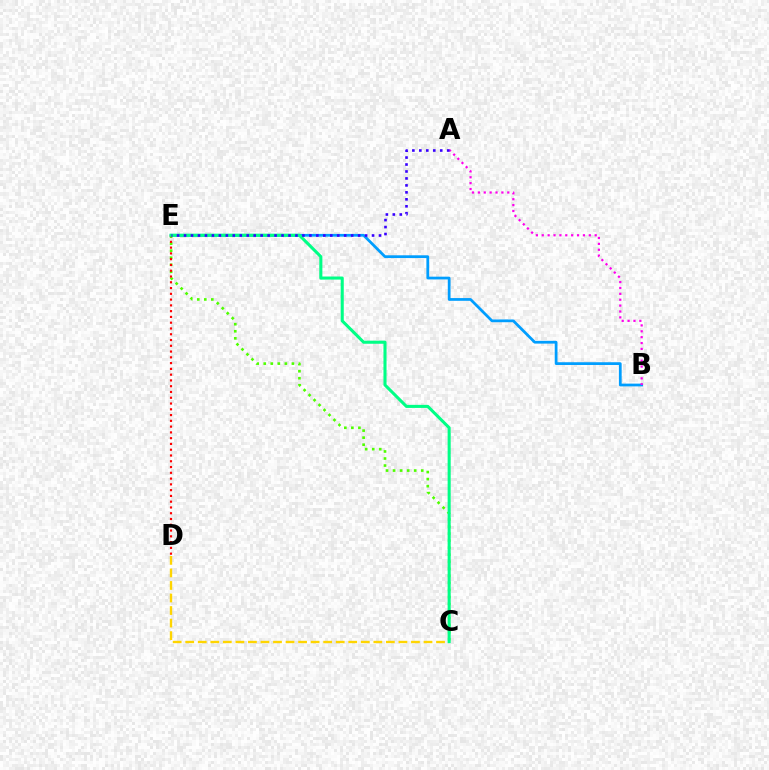{('B', 'E'): [{'color': '#009eff', 'line_style': 'solid', 'thickness': 1.98}], ('C', 'E'): [{'color': '#4fff00', 'line_style': 'dotted', 'thickness': 1.91}, {'color': '#00ff86', 'line_style': 'solid', 'thickness': 2.21}], ('D', 'E'): [{'color': '#ff0000', 'line_style': 'dotted', 'thickness': 1.57}], ('A', 'B'): [{'color': '#ff00ed', 'line_style': 'dotted', 'thickness': 1.6}], ('C', 'D'): [{'color': '#ffd500', 'line_style': 'dashed', 'thickness': 1.7}], ('A', 'E'): [{'color': '#3700ff', 'line_style': 'dotted', 'thickness': 1.89}]}